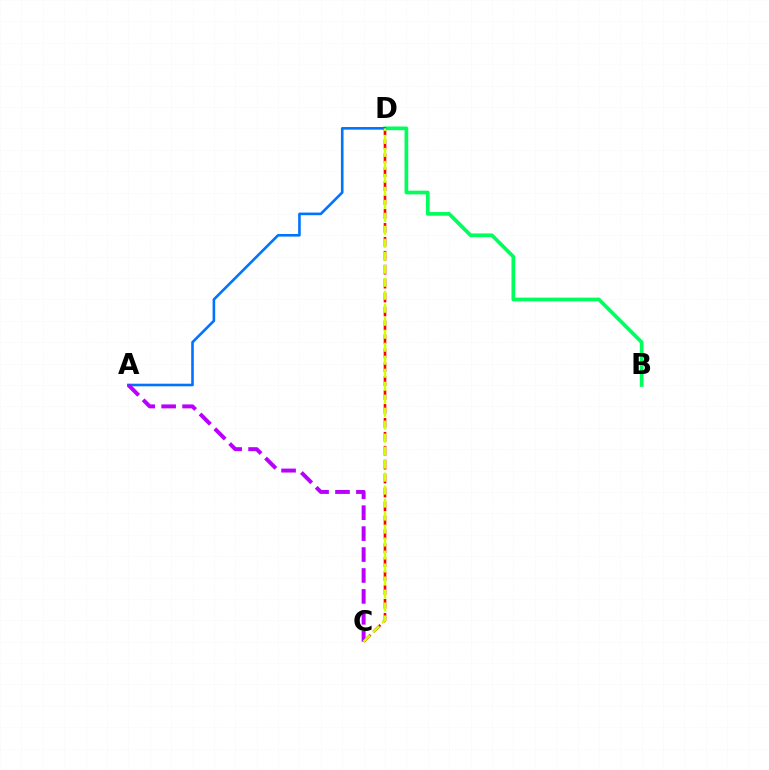{('C', 'D'): [{'color': '#ff0000', 'line_style': 'dashed', 'thickness': 1.89}, {'color': '#d1ff00', 'line_style': 'dashed', 'thickness': 1.76}], ('B', 'D'): [{'color': '#00ff5c', 'line_style': 'solid', 'thickness': 2.66}], ('A', 'D'): [{'color': '#0074ff', 'line_style': 'solid', 'thickness': 1.88}], ('A', 'C'): [{'color': '#b900ff', 'line_style': 'dashed', 'thickness': 2.84}]}